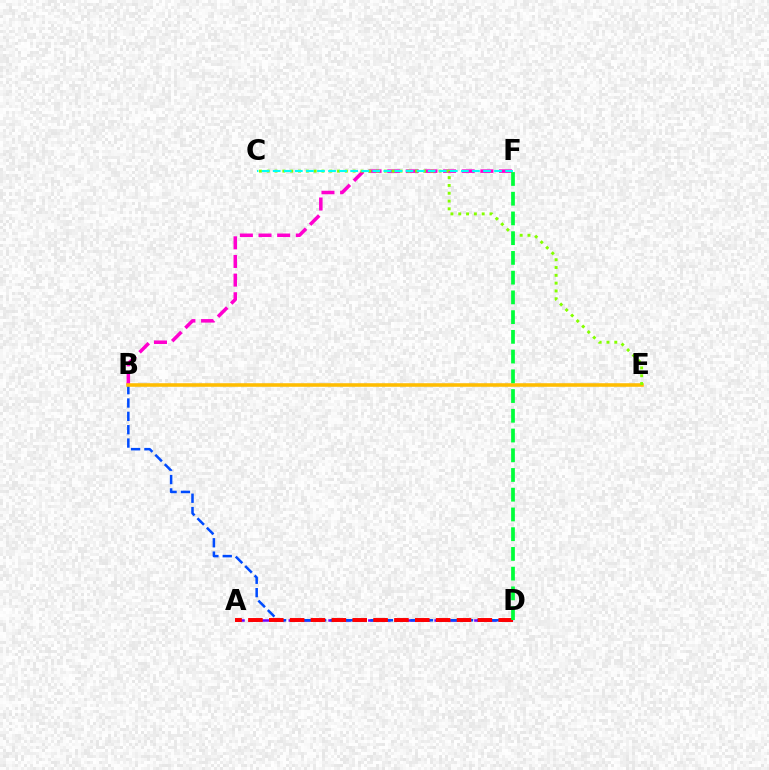{('B', 'F'): [{'color': '#ff00cf', 'line_style': 'dashed', 'thickness': 2.53}], ('A', 'D'): [{'color': '#7200ff', 'line_style': 'dashed', 'thickness': 1.8}, {'color': '#ff0000', 'line_style': 'dashed', 'thickness': 2.83}], ('B', 'D'): [{'color': '#004bff', 'line_style': 'dashed', 'thickness': 1.81}], ('B', 'E'): [{'color': '#ffbd00', 'line_style': 'solid', 'thickness': 2.56}], ('C', 'E'): [{'color': '#84ff00', 'line_style': 'dotted', 'thickness': 2.12}], ('C', 'F'): [{'color': '#00fff6', 'line_style': 'dashed', 'thickness': 1.5}], ('D', 'F'): [{'color': '#00ff39', 'line_style': 'dashed', 'thickness': 2.68}]}